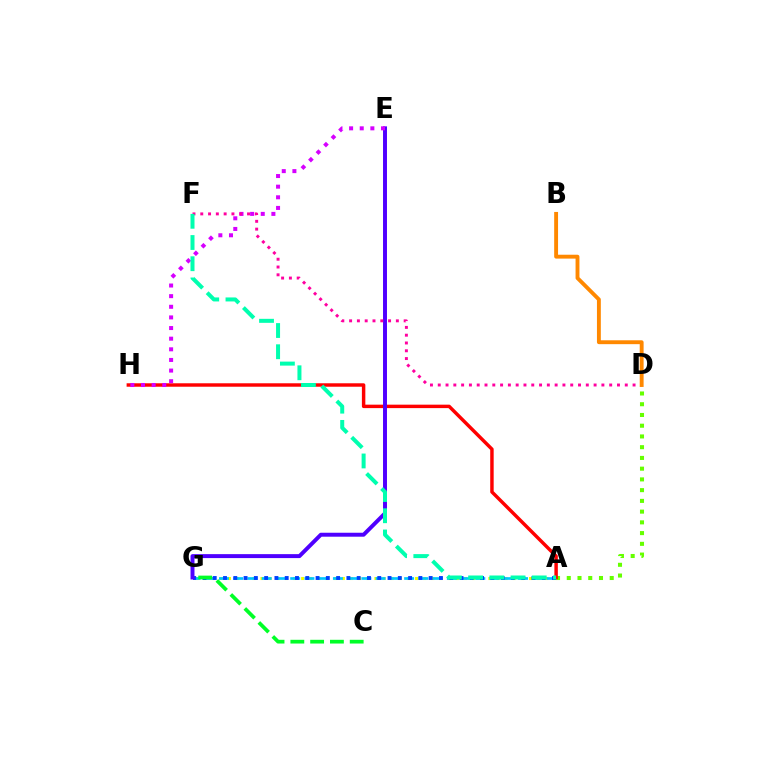{('A', 'G'): [{'color': '#eeff00', 'line_style': 'dotted', 'thickness': 2.21}, {'color': '#00c7ff', 'line_style': 'dashed', 'thickness': 1.93}, {'color': '#003fff', 'line_style': 'dotted', 'thickness': 2.79}], ('A', 'D'): [{'color': '#66ff00', 'line_style': 'dotted', 'thickness': 2.92}], ('A', 'H'): [{'color': '#ff0000', 'line_style': 'solid', 'thickness': 2.48}], ('E', 'G'): [{'color': '#4f00ff', 'line_style': 'solid', 'thickness': 2.85}], ('E', 'H'): [{'color': '#d600ff', 'line_style': 'dotted', 'thickness': 2.89}], ('D', 'F'): [{'color': '#ff00a0', 'line_style': 'dotted', 'thickness': 2.12}], ('C', 'G'): [{'color': '#00ff27', 'line_style': 'dashed', 'thickness': 2.69}], ('B', 'D'): [{'color': '#ff8800', 'line_style': 'solid', 'thickness': 2.79}], ('A', 'F'): [{'color': '#00ffaf', 'line_style': 'dashed', 'thickness': 2.88}]}